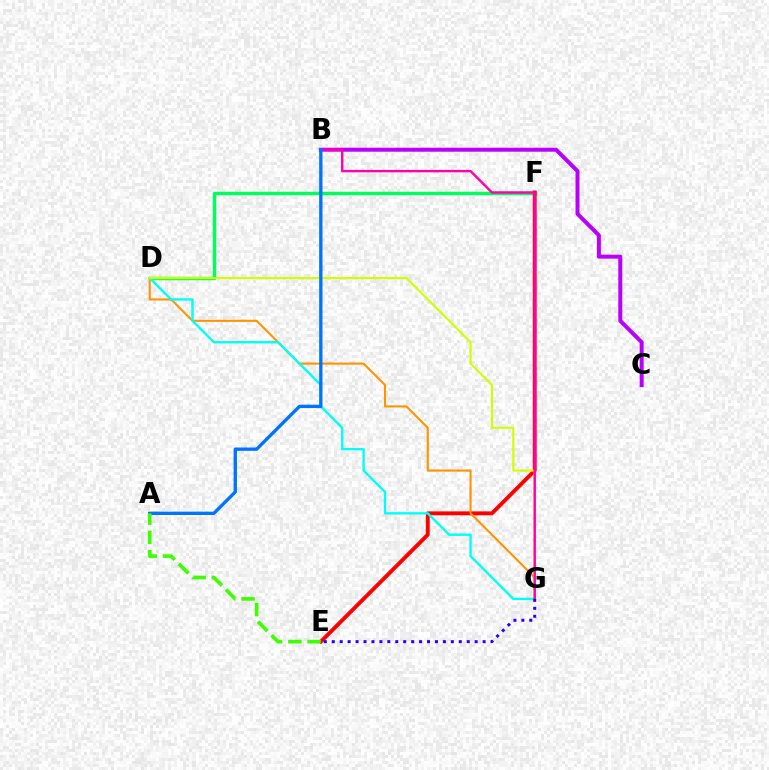{('D', 'F'): [{'color': '#00ff5c', 'line_style': 'solid', 'thickness': 2.47}], ('E', 'F'): [{'color': '#ff0000', 'line_style': 'solid', 'thickness': 2.81}], ('D', 'G'): [{'color': '#ff9400', 'line_style': 'solid', 'thickness': 1.5}, {'color': '#00fff6', 'line_style': 'solid', 'thickness': 1.7}, {'color': '#d1ff00', 'line_style': 'solid', 'thickness': 1.55}], ('B', 'C'): [{'color': '#b900ff', 'line_style': 'solid', 'thickness': 2.86}], ('B', 'G'): [{'color': '#ff00ac', 'line_style': 'solid', 'thickness': 1.73}], ('E', 'G'): [{'color': '#2500ff', 'line_style': 'dotted', 'thickness': 2.16}], ('A', 'B'): [{'color': '#0074ff', 'line_style': 'solid', 'thickness': 2.4}], ('A', 'E'): [{'color': '#3dff00', 'line_style': 'dashed', 'thickness': 2.62}]}